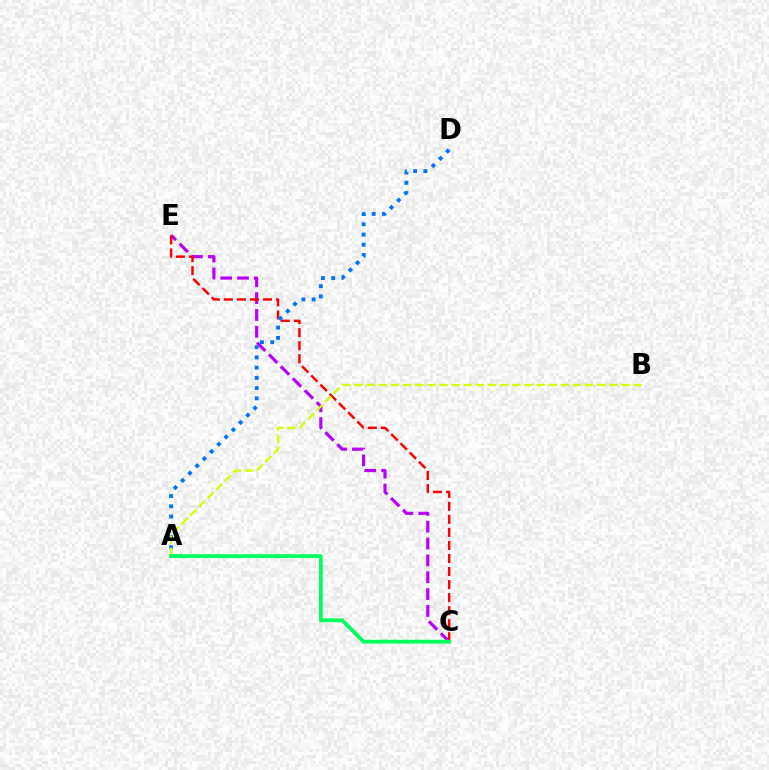{('C', 'E'): [{'color': '#b900ff', 'line_style': 'dashed', 'thickness': 2.29}, {'color': '#ff0000', 'line_style': 'dashed', 'thickness': 1.77}], ('A', 'D'): [{'color': '#0074ff', 'line_style': 'dotted', 'thickness': 2.78}], ('A', 'B'): [{'color': '#d1ff00', 'line_style': 'dashed', 'thickness': 1.65}], ('A', 'C'): [{'color': '#00ff5c', 'line_style': 'solid', 'thickness': 2.75}]}